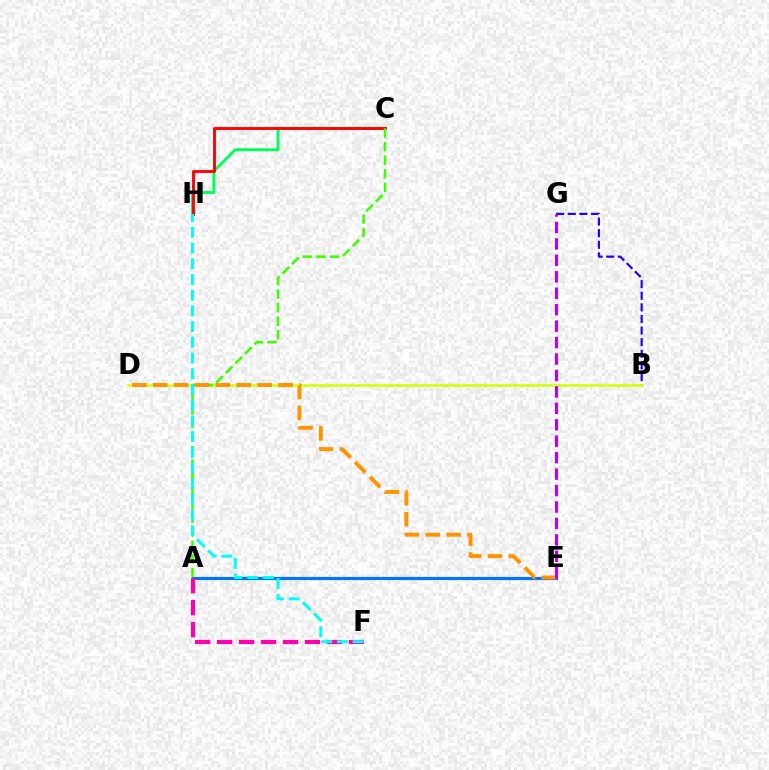{('A', 'E'): [{'color': '#0074ff', 'line_style': 'solid', 'thickness': 2.27}], ('C', 'H'): [{'color': '#00ff5c', 'line_style': 'solid', 'thickness': 2.08}, {'color': '#ff0000', 'line_style': 'solid', 'thickness': 2.06}], ('B', 'G'): [{'color': '#2500ff', 'line_style': 'dashed', 'thickness': 1.58}], ('A', 'F'): [{'color': '#ff00ac', 'line_style': 'dashed', 'thickness': 2.99}], ('B', 'D'): [{'color': '#d1ff00', 'line_style': 'solid', 'thickness': 1.8}], ('A', 'C'): [{'color': '#3dff00', 'line_style': 'dashed', 'thickness': 1.84}], ('D', 'E'): [{'color': '#ff9400', 'line_style': 'dashed', 'thickness': 2.84}], ('F', 'H'): [{'color': '#00fff6', 'line_style': 'dashed', 'thickness': 2.13}], ('E', 'G'): [{'color': '#b900ff', 'line_style': 'dashed', 'thickness': 2.23}]}